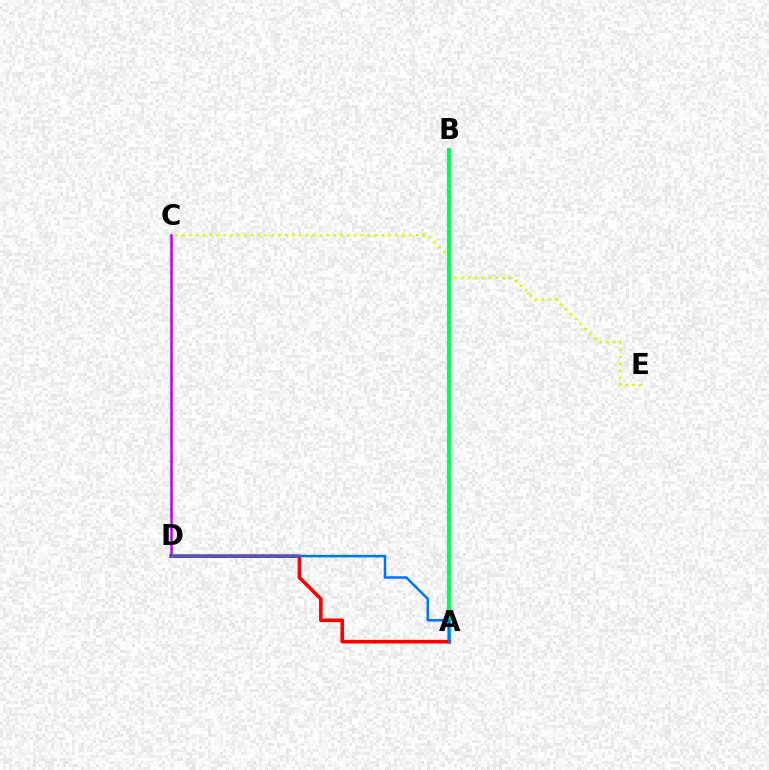{('C', 'E'): [{'color': '#d1ff00', 'line_style': 'dotted', 'thickness': 1.87}], ('A', 'B'): [{'color': '#00ff5c', 'line_style': 'solid', 'thickness': 2.96}], ('C', 'D'): [{'color': '#b900ff', 'line_style': 'solid', 'thickness': 1.81}], ('A', 'D'): [{'color': '#ff0000', 'line_style': 'solid', 'thickness': 2.59}, {'color': '#0074ff', 'line_style': 'solid', 'thickness': 1.81}]}